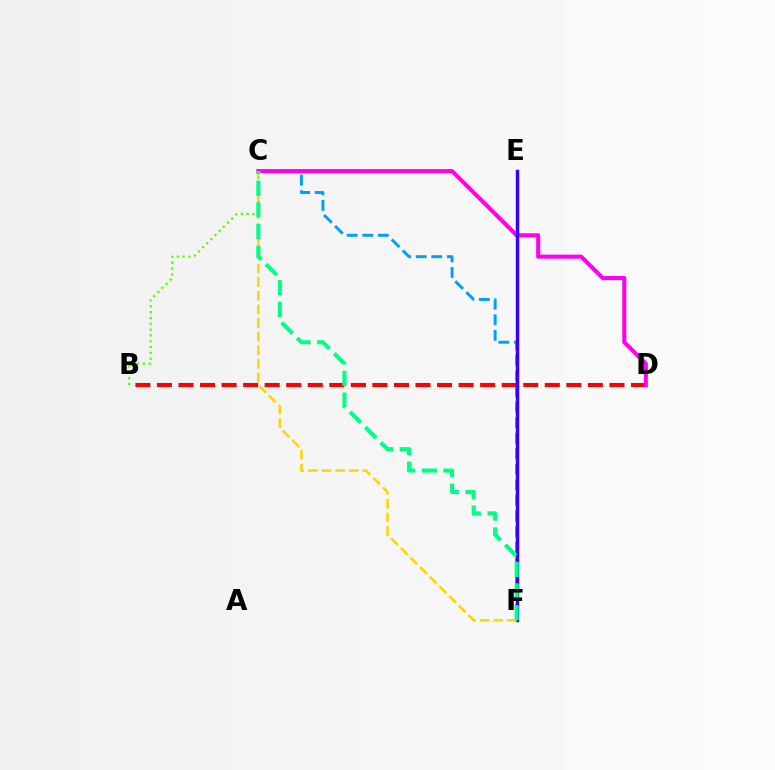{('C', 'F'): [{'color': '#009eff', 'line_style': 'dashed', 'thickness': 2.11}, {'color': '#ffd500', 'line_style': 'dashed', 'thickness': 1.85}, {'color': '#00ff86', 'line_style': 'dashed', 'thickness': 2.95}], ('B', 'D'): [{'color': '#ff0000', 'line_style': 'dashed', 'thickness': 2.93}], ('C', 'D'): [{'color': '#ff00ed', 'line_style': 'solid', 'thickness': 2.93}], ('B', 'C'): [{'color': '#4fff00', 'line_style': 'dotted', 'thickness': 1.58}], ('E', 'F'): [{'color': '#3700ff', 'line_style': 'solid', 'thickness': 2.48}]}